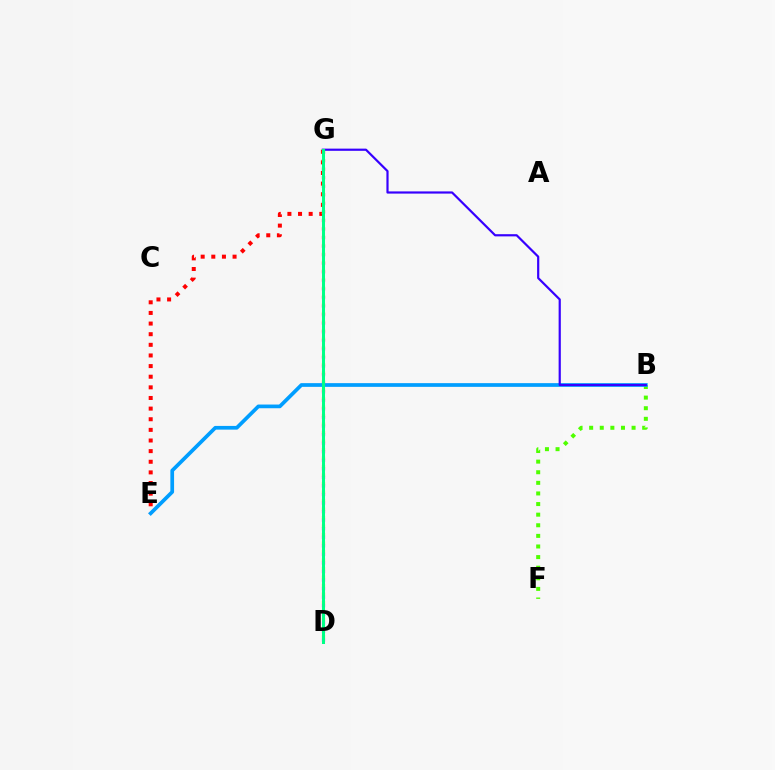{('D', 'G'): [{'color': '#ff00ed', 'line_style': 'dotted', 'thickness': 2.33}, {'color': '#ffd500', 'line_style': 'dotted', 'thickness': 2.31}, {'color': '#00ff86', 'line_style': 'solid', 'thickness': 2.17}], ('E', 'G'): [{'color': '#ff0000', 'line_style': 'dotted', 'thickness': 2.89}], ('B', 'F'): [{'color': '#4fff00', 'line_style': 'dotted', 'thickness': 2.88}], ('B', 'E'): [{'color': '#009eff', 'line_style': 'solid', 'thickness': 2.67}], ('B', 'G'): [{'color': '#3700ff', 'line_style': 'solid', 'thickness': 1.58}]}